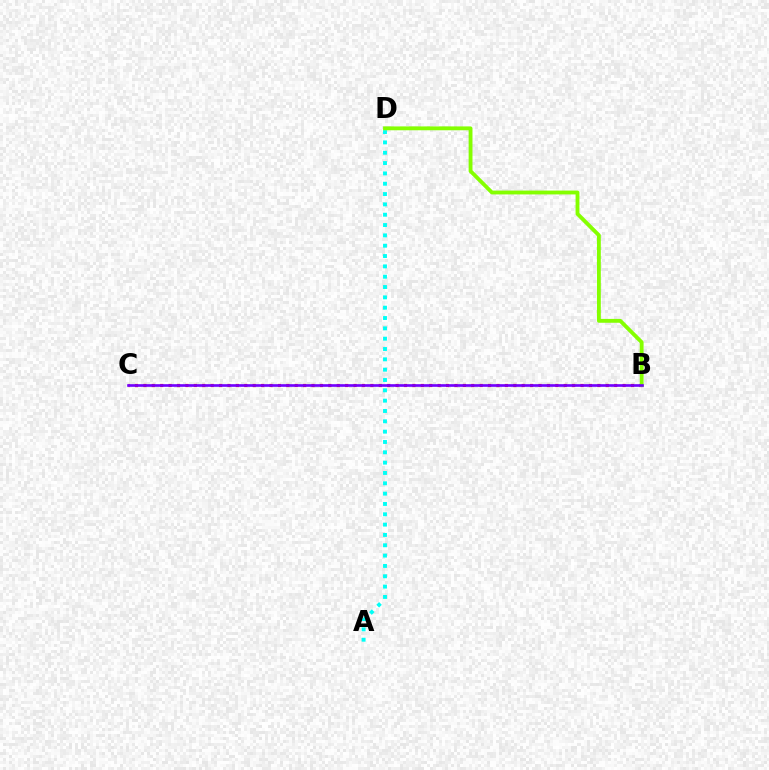{('A', 'D'): [{'color': '#00fff6', 'line_style': 'dotted', 'thickness': 2.81}], ('B', 'C'): [{'color': '#ff0000', 'line_style': 'dotted', 'thickness': 2.28}, {'color': '#7200ff', 'line_style': 'solid', 'thickness': 1.91}], ('B', 'D'): [{'color': '#84ff00', 'line_style': 'solid', 'thickness': 2.77}]}